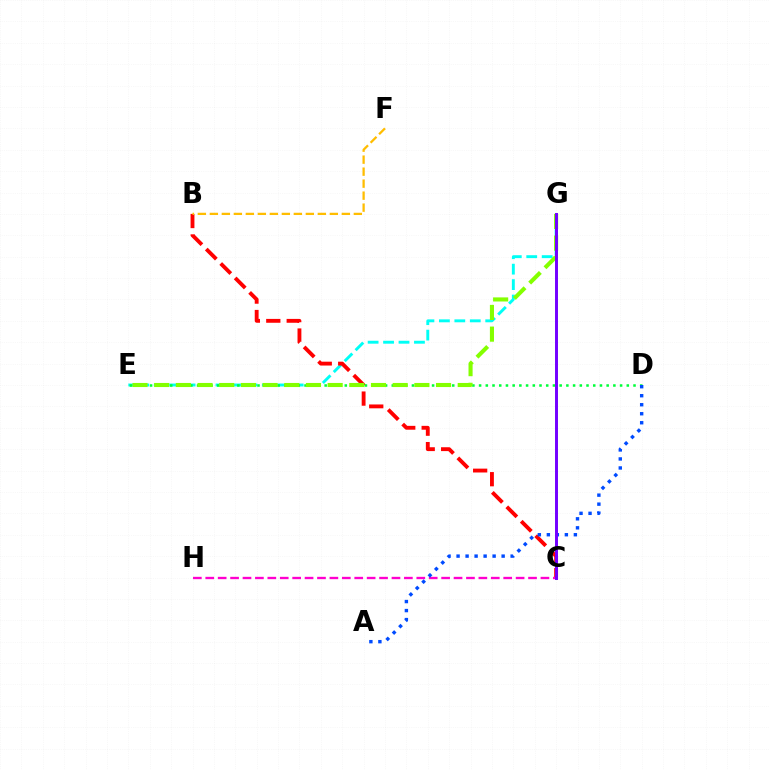{('E', 'G'): [{'color': '#00fff6', 'line_style': 'dashed', 'thickness': 2.1}, {'color': '#84ff00', 'line_style': 'dashed', 'thickness': 2.95}], ('B', 'C'): [{'color': '#ff0000', 'line_style': 'dashed', 'thickness': 2.78}], ('C', 'H'): [{'color': '#ff00cf', 'line_style': 'dashed', 'thickness': 1.69}], ('D', 'E'): [{'color': '#00ff39', 'line_style': 'dotted', 'thickness': 1.82}], ('A', 'D'): [{'color': '#004bff', 'line_style': 'dotted', 'thickness': 2.45}], ('C', 'G'): [{'color': '#7200ff', 'line_style': 'solid', 'thickness': 2.13}], ('B', 'F'): [{'color': '#ffbd00', 'line_style': 'dashed', 'thickness': 1.63}]}